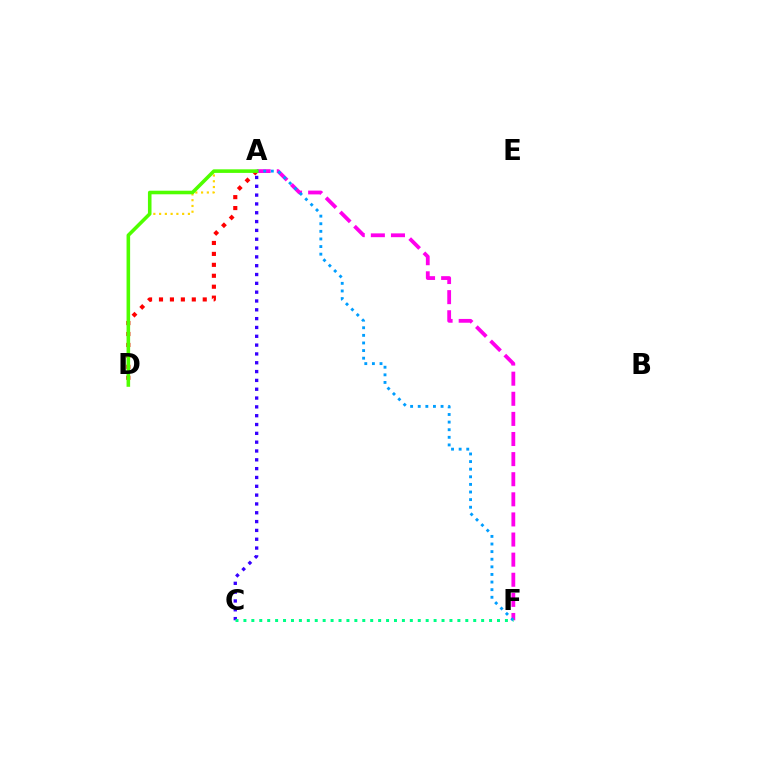{('A', 'F'): [{'color': '#ff00ed', 'line_style': 'dashed', 'thickness': 2.73}, {'color': '#009eff', 'line_style': 'dotted', 'thickness': 2.07}], ('A', 'D'): [{'color': '#ff0000', 'line_style': 'dotted', 'thickness': 2.97}, {'color': '#ffd500', 'line_style': 'dotted', 'thickness': 1.57}, {'color': '#4fff00', 'line_style': 'solid', 'thickness': 2.57}], ('A', 'C'): [{'color': '#3700ff', 'line_style': 'dotted', 'thickness': 2.4}], ('C', 'F'): [{'color': '#00ff86', 'line_style': 'dotted', 'thickness': 2.15}]}